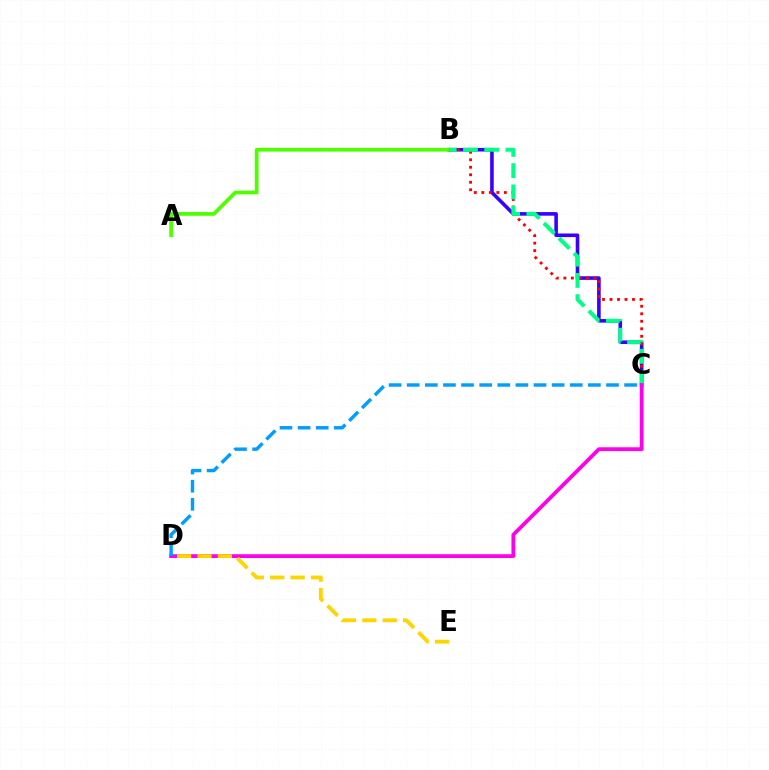{('B', 'C'): [{'color': '#3700ff', 'line_style': 'solid', 'thickness': 2.58}, {'color': '#ff0000', 'line_style': 'dotted', 'thickness': 2.04}, {'color': '#00ff86', 'line_style': 'dashed', 'thickness': 2.89}], ('A', 'B'): [{'color': '#4fff00', 'line_style': 'solid', 'thickness': 2.7}], ('C', 'D'): [{'color': '#ff00ed', 'line_style': 'solid', 'thickness': 2.72}, {'color': '#009eff', 'line_style': 'dashed', 'thickness': 2.46}], ('D', 'E'): [{'color': '#ffd500', 'line_style': 'dashed', 'thickness': 2.77}]}